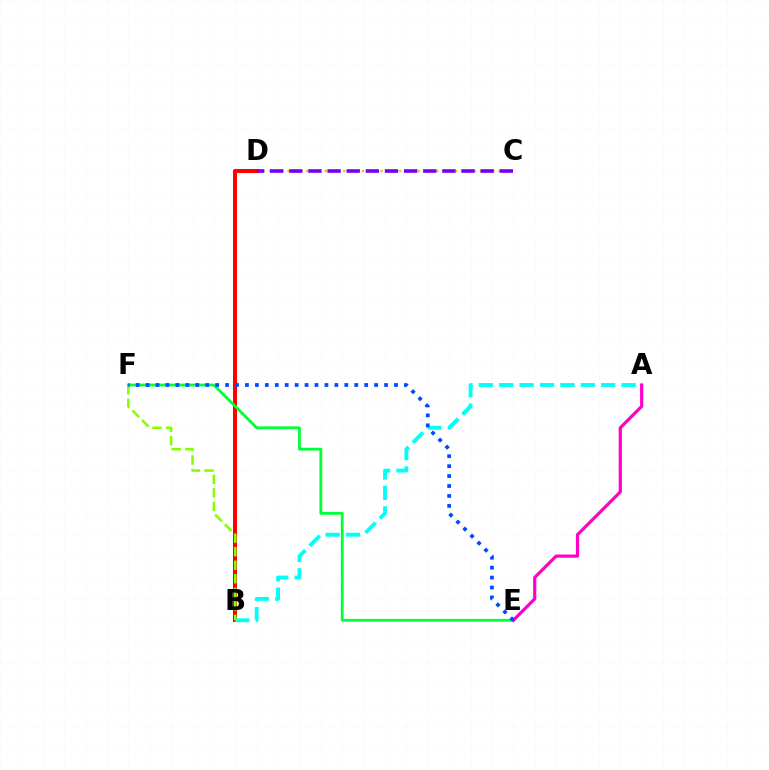{('B', 'D'): [{'color': '#ff0000', 'line_style': 'solid', 'thickness': 2.9}], ('A', 'B'): [{'color': '#00fff6', 'line_style': 'dashed', 'thickness': 2.77}], ('B', 'F'): [{'color': '#84ff00', 'line_style': 'dashed', 'thickness': 1.84}], ('E', 'F'): [{'color': '#00ff39', 'line_style': 'solid', 'thickness': 2.02}, {'color': '#004bff', 'line_style': 'dotted', 'thickness': 2.7}], ('C', 'D'): [{'color': '#ffbd00', 'line_style': 'dotted', 'thickness': 1.69}, {'color': '#7200ff', 'line_style': 'dashed', 'thickness': 2.6}], ('A', 'E'): [{'color': '#ff00cf', 'line_style': 'solid', 'thickness': 2.3}]}